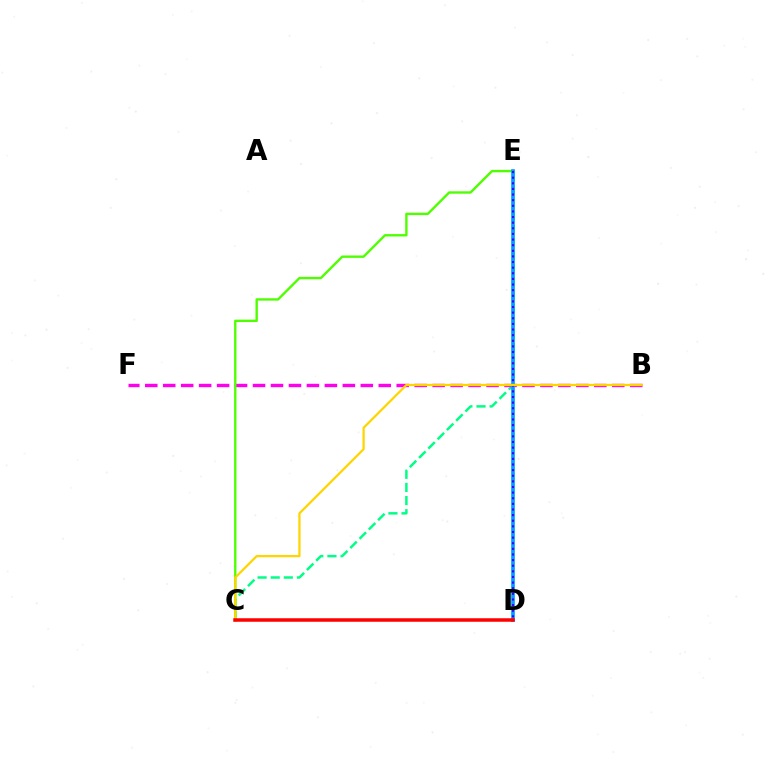{('C', 'E'): [{'color': '#00ff86', 'line_style': 'dashed', 'thickness': 1.78}, {'color': '#4fff00', 'line_style': 'solid', 'thickness': 1.72}], ('B', 'F'): [{'color': '#ff00ed', 'line_style': 'dashed', 'thickness': 2.44}], ('D', 'E'): [{'color': '#009eff', 'line_style': 'solid', 'thickness': 2.63}, {'color': '#3700ff', 'line_style': 'dotted', 'thickness': 1.53}], ('B', 'C'): [{'color': '#ffd500', 'line_style': 'solid', 'thickness': 1.61}], ('C', 'D'): [{'color': '#ff0000', 'line_style': 'solid', 'thickness': 2.52}]}